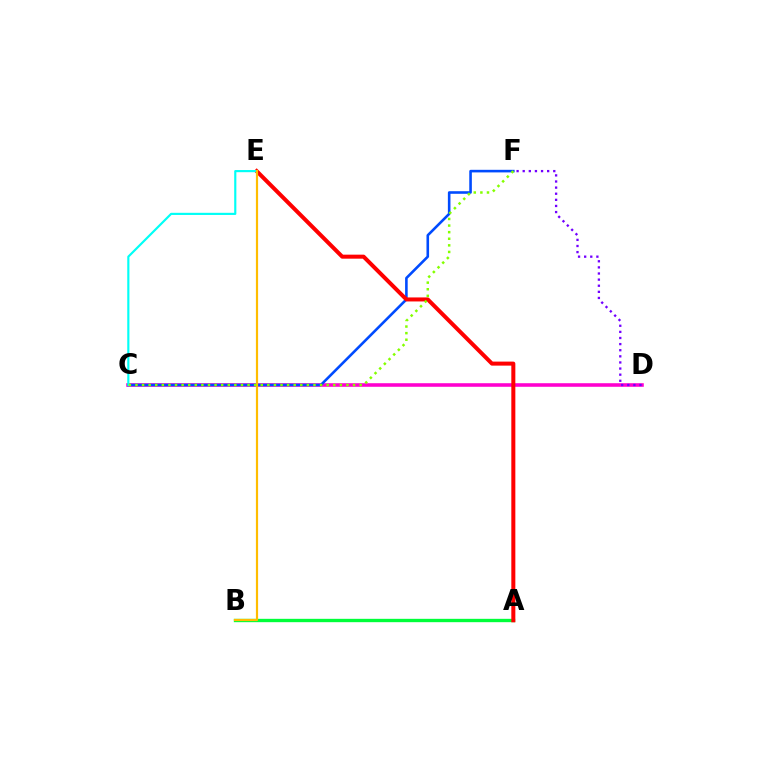{('C', 'D'): [{'color': '#ff00cf', 'line_style': 'solid', 'thickness': 2.57}], ('A', 'B'): [{'color': '#00ff39', 'line_style': 'solid', 'thickness': 2.42}], ('C', 'F'): [{'color': '#004bff', 'line_style': 'solid', 'thickness': 1.87}, {'color': '#84ff00', 'line_style': 'dotted', 'thickness': 1.79}], ('A', 'E'): [{'color': '#ff0000', 'line_style': 'solid', 'thickness': 2.89}], ('C', 'E'): [{'color': '#00fff6', 'line_style': 'solid', 'thickness': 1.55}], ('B', 'E'): [{'color': '#ffbd00', 'line_style': 'solid', 'thickness': 1.58}], ('D', 'F'): [{'color': '#7200ff', 'line_style': 'dotted', 'thickness': 1.66}]}